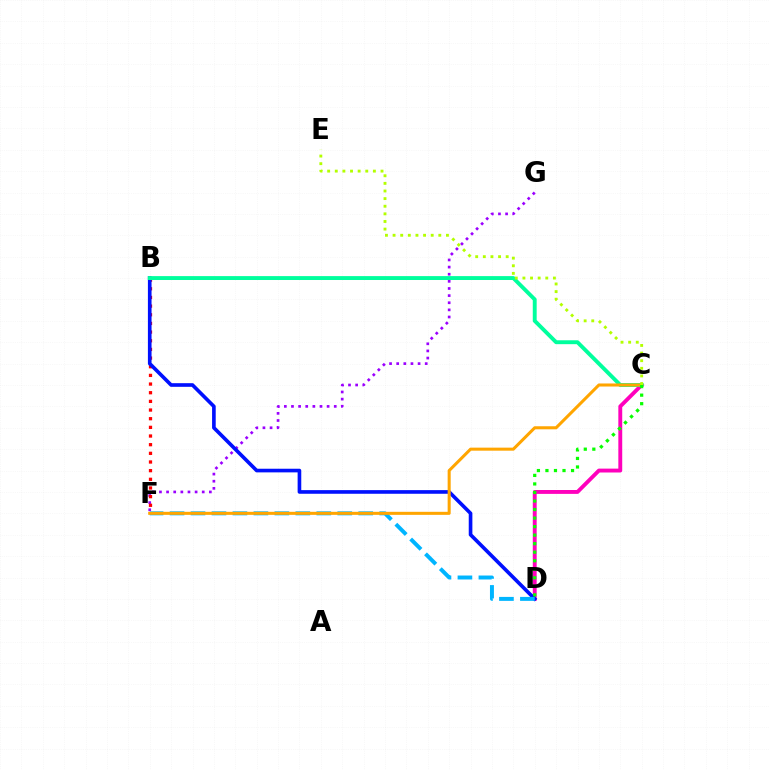{('F', 'G'): [{'color': '#9b00ff', 'line_style': 'dotted', 'thickness': 1.94}], ('C', 'D'): [{'color': '#ff00bd', 'line_style': 'solid', 'thickness': 2.79}, {'color': '#08ff00', 'line_style': 'dotted', 'thickness': 2.32}], ('B', 'F'): [{'color': '#ff0000', 'line_style': 'dotted', 'thickness': 2.35}], ('B', 'D'): [{'color': '#0010ff', 'line_style': 'solid', 'thickness': 2.62}], ('D', 'F'): [{'color': '#00b5ff', 'line_style': 'dashed', 'thickness': 2.85}], ('B', 'C'): [{'color': '#00ff9d', 'line_style': 'solid', 'thickness': 2.81}], ('C', 'F'): [{'color': '#ffa500', 'line_style': 'solid', 'thickness': 2.19}], ('C', 'E'): [{'color': '#b3ff00', 'line_style': 'dotted', 'thickness': 2.07}]}